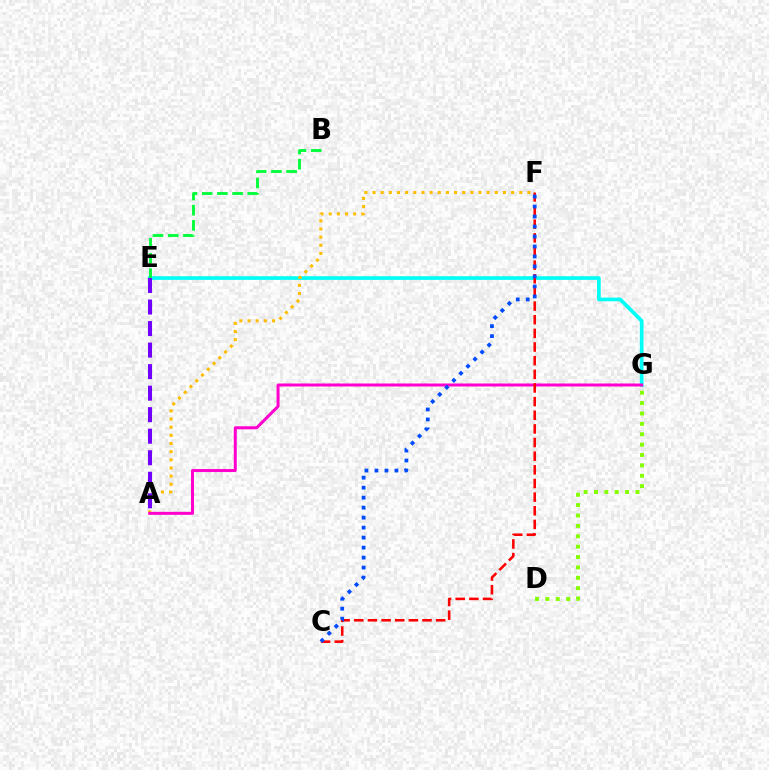{('E', 'G'): [{'color': '#00fff6', 'line_style': 'solid', 'thickness': 2.65}], ('B', 'E'): [{'color': '#00ff39', 'line_style': 'dashed', 'thickness': 2.06}], ('A', 'F'): [{'color': '#ffbd00', 'line_style': 'dotted', 'thickness': 2.21}], ('A', 'G'): [{'color': '#ff00cf', 'line_style': 'solid', 'thickness': 2.16}], ('D', 'G'): [{'color': '#84ff00', 'line_style': 'dotted', 'thickness': 2.82}], ('A', 'E'): [{'color': '#7200ff', 'line_style': 'dashed', 'thickness': 2.92}], ('C', 'F'): [{'color': '#ff0000', 'line_style': 'dashed', 'thickness': 1.85}, {'color': '#004bff', 'line_style': 'dotted', 'thickness': 2.71}]}